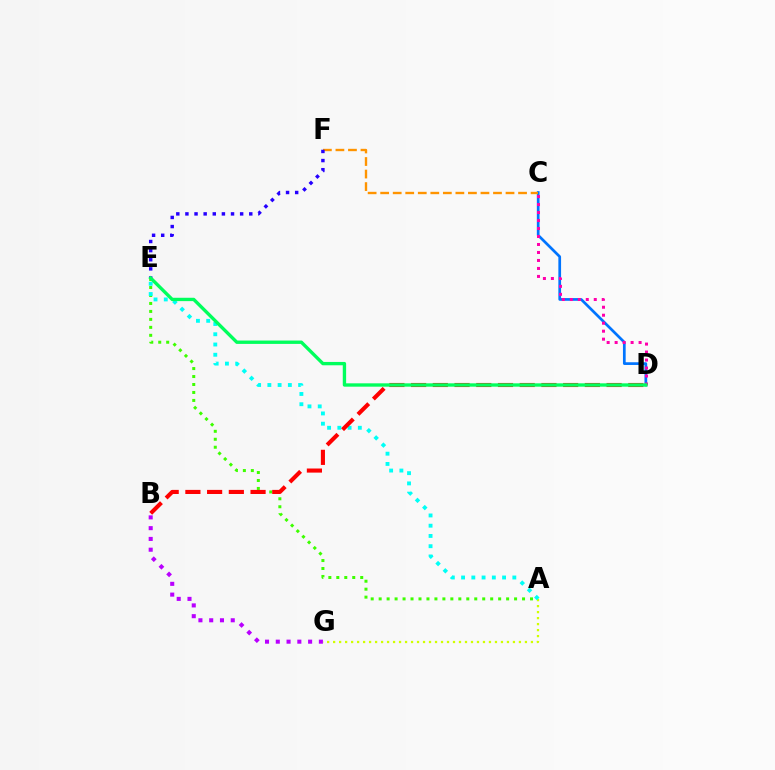{('A', 'E'): [{'color': '#3dff00', 'line_style': 'dotted', 'thickness': 2.16}, {'color': '#00fff6', 'line_style': 'dotted', 'thickness': 2.78}], ('C', 'D'): [{'color': '#0074ff', 'line_style': 'solid', 'thickness': 1.95}, {'color': '#ff00ac', 'line_style': 'dotted', 'thickness': 2.17}], ('B', 'G'): [{'color': '#b900ff', 'line_style': 'dotted', 'thickness': 2.93}], ('A', 'G'): [{'color': '#d1ff00', 'line_style': 'dotted', 'thickness': 1.63}], ('B', 'D'): [{'color': '#ff0000', 'line_style': 'dashed', 'thickness': 2.95}], ('C', 'F'): [{'color': '#ff9400', 'line_style': 'dashed', 'thickness': 1.7}], ('E', 'F'): [{'color': '#2500ff', 'line_style': 'dotted', 'thickness': 2.48}], ('D', 'E'): [{'color': '#00ff5c', 'line_style': 'solid', 'thickness': 2.41}]}